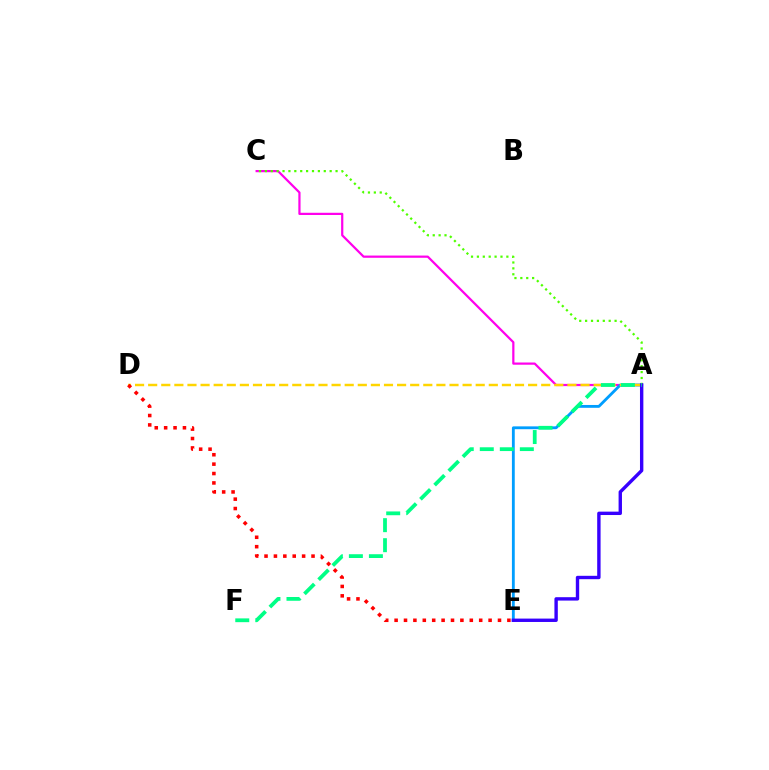{('A', 'C'): [{'color': '#ff00ed', 'line_style': 'solid', 'thickness': 1.6}, {'color': '#4fff00', 'line_style': 'dotted', 'thickness': 1.6}], ('A', 'E'): [{'color': '#009eff', 'line_style': 'solid', 'thickness': 2.04}, {'color': '#3700ff', 'line_style': 'solid', 'thickness': 2.44}], ('A', 'D'): [{'color': '#ffd500', 'line_style': 'dashed', 'thickness': 1.78}], ('D', 'E'): [{'color': '#ff0000', 'line_style': 'dotted', 'thickness': 2.55}], ('A', 'F'): [{'color': '#00ff86', 'line_style': 'dashed', 'thickness': 2.72}]}